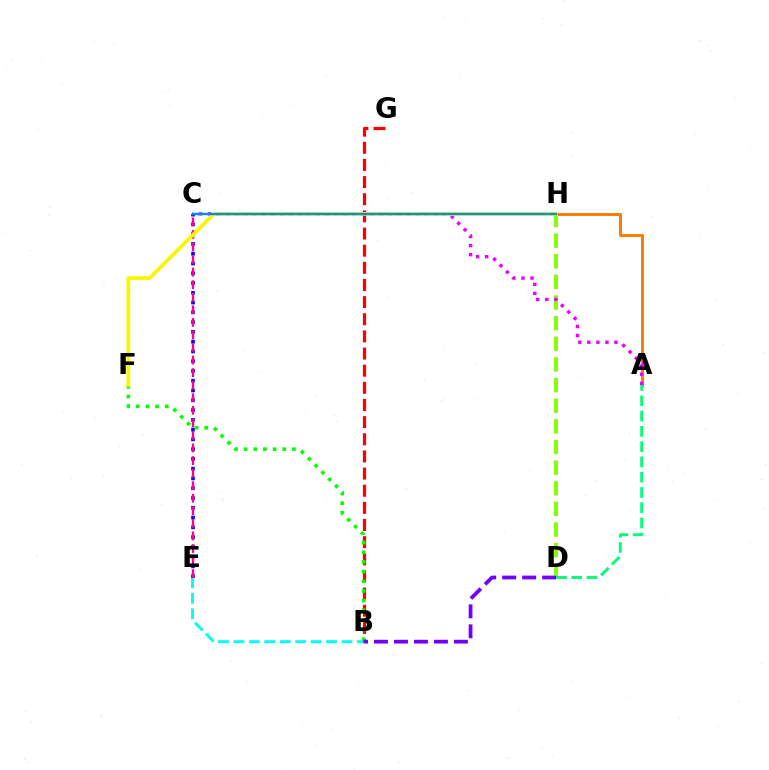{('B', 'G'): [{'color': '#ff0000', 'line_style': 'dashed', 'thickness': 2.33}], ('A', 'H'): [{'color': '#ff7c00', 'line_style': 'solid', 'thickness': 2.14}], ('B', 'E'): [{'color': '#00fff6', 'line_style': 'dashed', 'thickness': 2.1}], ('D', 'H'): [{'color': '#84ff00', 'line_style': 'dashed', 'thickness': 2.8}], ('C', 'E'): [{'color': '#0010ff', 'line_style': 'dotted', 'thickness': 2.65}, {'color': '#ff0094', 'line_style': 'dashed', 'thickness': 1.71}], ('A', 'C'): [{'color': '#ee00ff', 'line_style': 'dotted', 'thickness': 2.46}], ('B', 'F'): [{'color': '#08ff00', 'line_style': 'dotted', 'thickness': 2.62}], ('F', 'H'): [{'color': '#fcf500', 'line_style': 'solid', 'thickness': 2.69}], ('A', 'D'): [{'color': '#00ff74', 'line_style': 'dashed', 'thickness': 2.07}], ('C', 'H'): [{'color': '#008cff', 'line_style': 'solid', 'thickness': 1.71}], ('B', 'D'): [{'color': '#7200ff', 'line_style': 'dashed', 'thickness': 2.71}]}